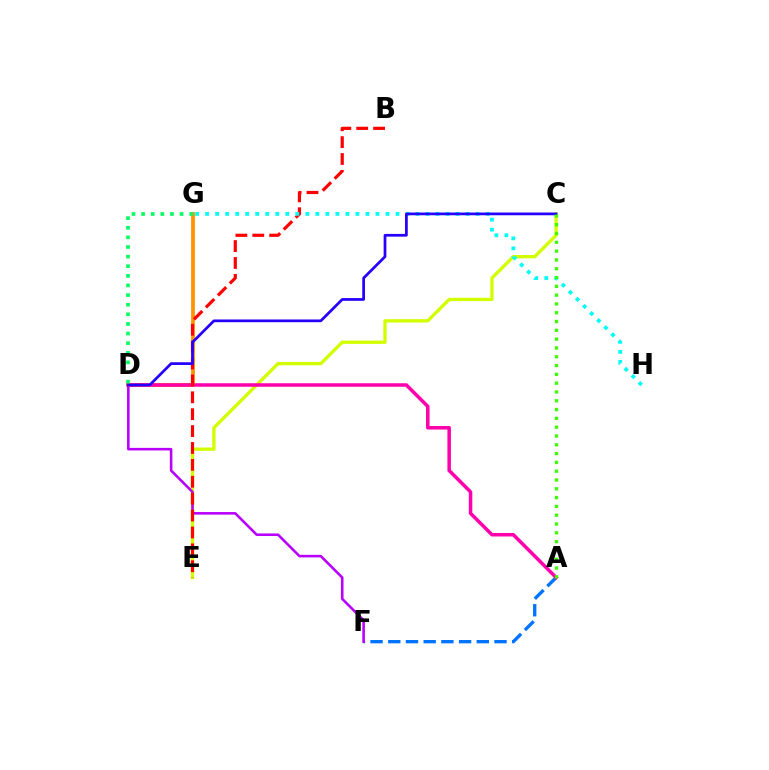{('D', 'G'): [{'color': '#ff9400', 'line_style': 'solid', 'thickness': 2.73}, {'color': '#00ff5c', 'line_style': 'dotted', 'thickness': 2.61}], ('C', 'E'): [{'color': '#d1ff00', 'line_style': 'solid', 'thickness': 2.39}], ('A', 'F'): [{'color': '#0074ff', 'line_style': 'dashed', 'thickness': 2.41}], ('D', 'F'): [{'color': '#b900ff', 'line_style': 'solid', 'thickness': 1.86}], ('A', 'D'): [{'color': '#ff00ac', 'line_style': 'solid', 'thickness': 2.53}], ('B', 'E'): [{'color': '#ff0000', 'line_style': 'dashed', 'thickness': 2.29}], ('G', 'H'): [{'color': '#00fff6', 'line_style': 'dotted', 'thickness': 2.72}], ('C', 'D'): [{'color': '#2500ff', 'line_style': 'solid', 'thickness': 1.97}], ('A', 'C'): [{'color': '#3dff00', 'line_style': 'dotted', 'thickness': 2.39}]}